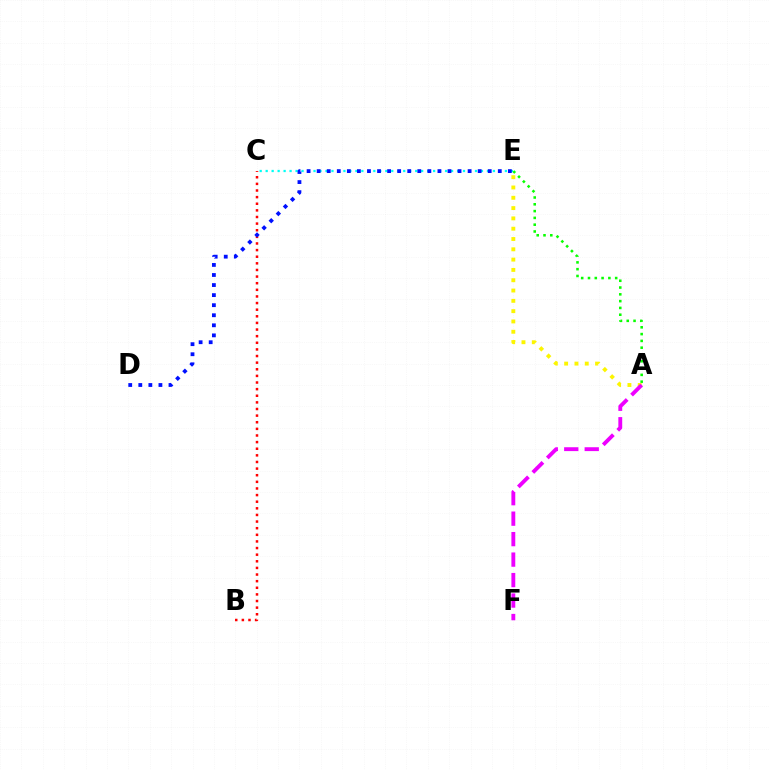{('B', 'C'): [{'color': '#ff0000', 'line_style': 'dotted', 'thickness': 1.8}], ('C', 'E'): [{'color': '#00fff6', 'line_style': 'dotted', 'thickness': 1.62}], ('A', 'E'): [{'color': '#fcf500', 'line_style': 'dotted', 'thickness': 2.8}, {'color': '#08ff00', 'line_style': 'dotted', 'thickness': 1.85}], ('A', 'F'): [{'color': '#ee00ff', 'line_style': 'dashed', 'thickness': 2.78}], ('D', 'E'): [{'color': '#0010ff', 'line_style': 'dotted', 'thickness': 2.73}]}